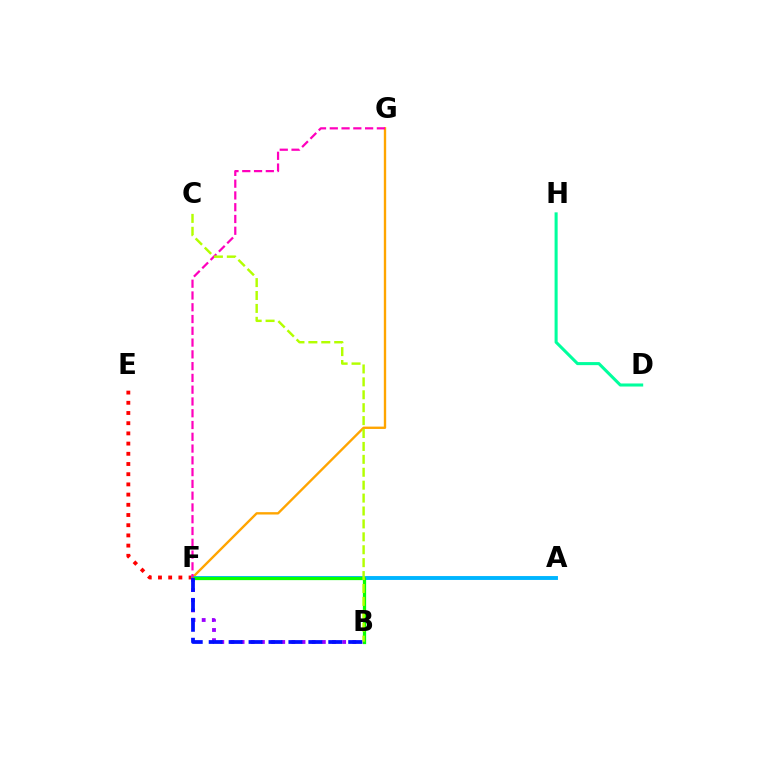{('F', 'G'): [{'color': '#ffa500', 'line_style': 'solid', 'thickness': 1.7}, {'color': '#ff00bd', 'line_style': 'dashed', 'thickness': 1.6}], ('E', 'F'): [{'color': '#ff0000', 'line_style': 'dotted', 'thickness': 2.77}], ('B', 'F'): [{'color': '#9b00ff', 'line_style': 'dotted', 'thickness': 2.76}, {'color': '#08ff00', 'line_style': 'solid', 'thickness': 2.34}, {'color': '#0010ff', 'line_style': 'dashed', 'thickness': 2.71}], ('A', 'F'): [{'color': '#00b5ff', 'line_style': 'solid', 'thickness': 2.8}], ('B', 'C'): [{'color': '#b3ff00', 'line_style': 'dashed', 'thickness': 1.75}], ('D', 'H'): [{'color': '#00ff9d', 'line_style': 'solid', 'thickness': 2.2}]}